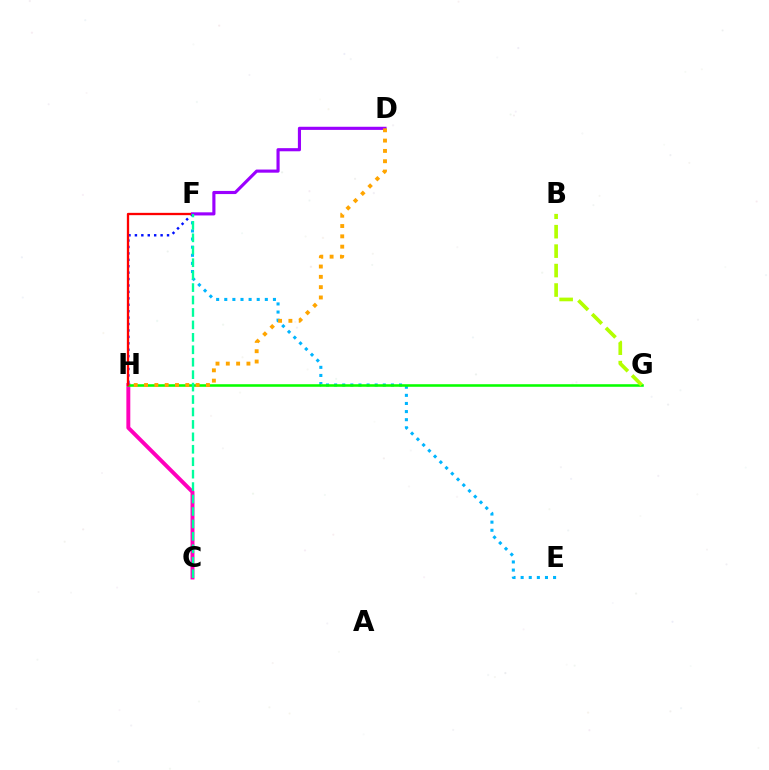{('C', 'H'): [{'color': '#ff00bd', 'line_style': 'solid', 'thickness': 2.83}], ('E', 'F'): [{'color': '#00b5ff', 'line_style': 'dotted', 'thickness': 2.2}], ('G', 'H'): [{'color': '#08ff00', 'line_style': 'solid', 'thickness': 1.84}], ('F', 'H'): [{'color': '#0010ff', 'line_style': 'dotted', 'thickness': 1.75}, {'color': '#ff0000', 'line_style': 'solid', 'thickness': 1.66}], ('D', 'F'): [{'color': '#9b00ff', 'line_style': 'solid', 'thickness': 2.25}], ('D', 'H'): [{'color': '#ffa500', 'line_style': 'dotted', 'thickness': 2.8}], ('C', 'F'): [{'color': '#00ff9d', 'line_style': 'dashed', 'thickness': 1.69}], ('B', 'G'): [{'color': '#b3ff00', 'line_style': 'dashed', 'thickness': 2.64}]}